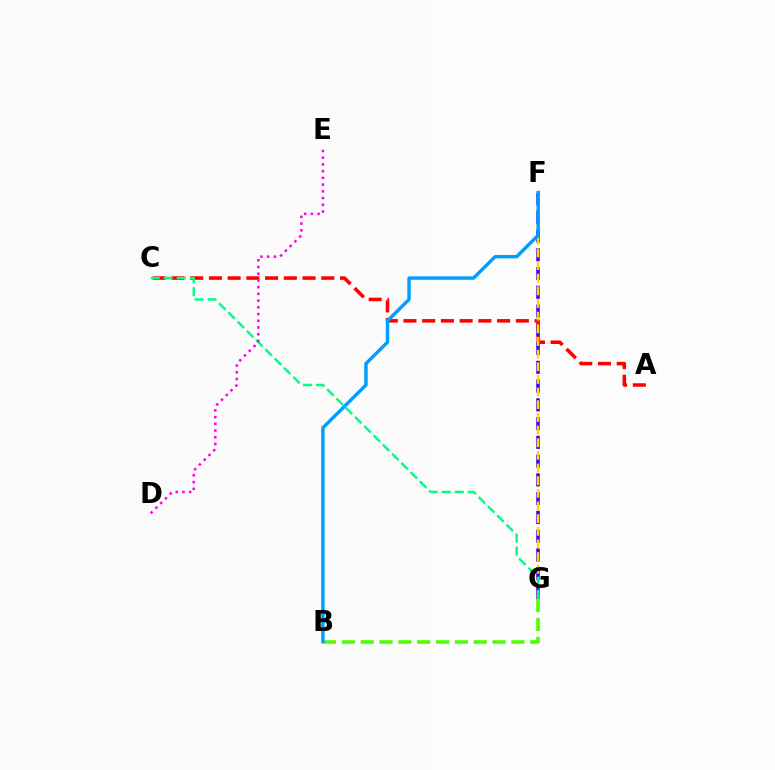{('F', 'G'): [{'color': '#3700ff', 'line_style': 'dashed', 'thickness': 2.55}, {'color': '#ffd500', 'line_style': 'dashed', 'thickness': 1.72}], ('A', 'C'): [{'color': '#ff0000', 'line_style': 'dashed', 'thickness': 2.54}], ('B', 'G'): [{'color': '#4fff00', 'line_style': 'dashed', 'thickness': 2.56}], ('B', 'F'): [{'color': '#009eff', 'line_style': 'solid', 'thickness': 2.46}], ('C', 'G'): [{'color': '#00ff86', 'line_style': 'dashed', 'thickness': 1.77}], ('D', 'E'): [{'color': '#ff00ed', 'line_style': 'dotted', 'thickness': 1.83}]}